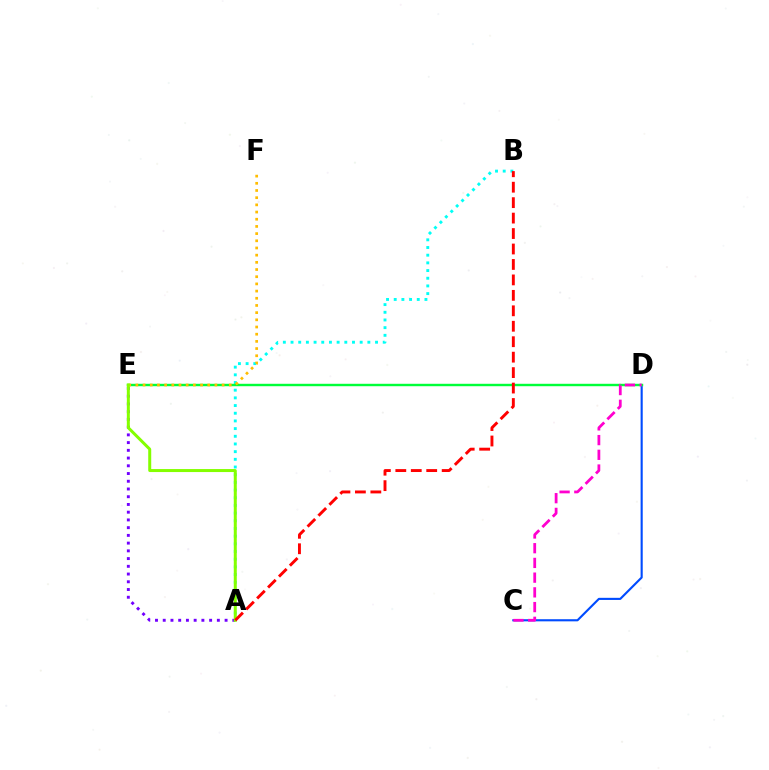{('C', 'D'): [{'color': '#004bff', 'line_style': 'solid', 'thickness': 1.53}, {'color': '#ff00cf', 'line_style': 'dashed', 'thickness': 2.0}], ('A', 'B'): [{'color': '#00fff6', 'line_style': 'dotted', 'thickness': 2.09}, {'color': '#ff0000', 'line_style': 'dashed', 'thickness': 2.1}], ('D', 'E'): [{'color': '#00ff39', 'line_style': 'solid', 'thickness': 1.75}], ('E', 'F'): [{'color': '#ffbd00', 'line_style': 'dotted', 'thickness': 1.95}], ('A', 'E'): [{'color': '#7200ff', 'line_style': 'dotted', 'thickness': 2.1}, {'color': '#84ff00', 'line_style': 'solid', 'thickness': 2.16}]}